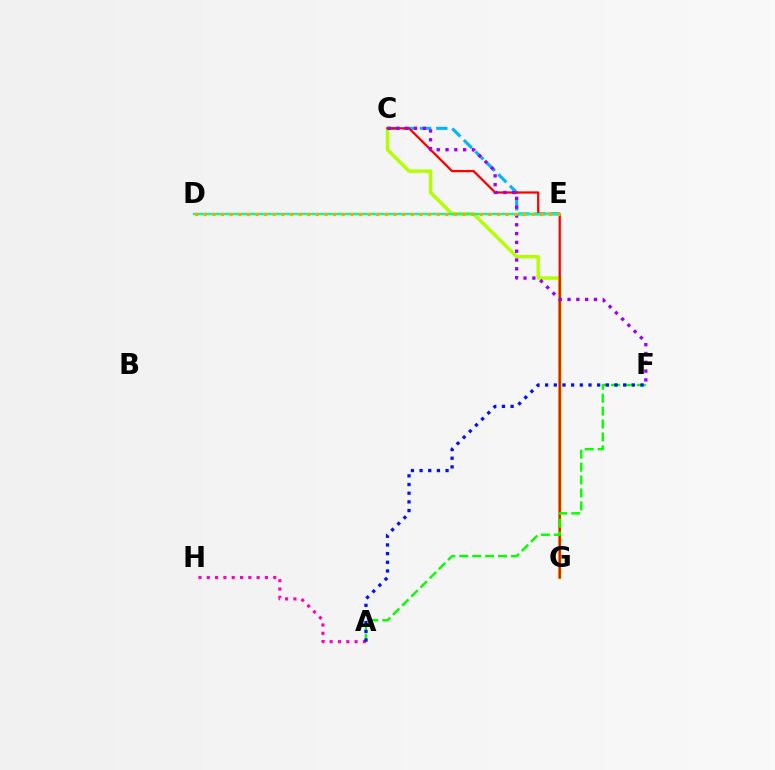{('A', 'H'): [{'color': '#ff00bd', 'line_style': 'dotted', 'thickness': 2.26}], ('C', 'G'): [{'color': '#b3ff00', 'line_style': 'solid', 'thickness': 2.49}, {'color': '#ff0000', 'line_style': 'solid', 'thickness': 1.62}], ('C', 'E'): [{'color': '#00b5ff', 'line_style': 'dashed', 'thickness': 2.2}], ('A', 'F'): [{'color': '#08ff00', 'line_style': 'dashed', 'thickness': 1.76}, {'color': '#0010ff', 'line_style': 'dotted', 'thickness': 2.36}], ('C', 'F'): [{'color': '#9b00ff', 'line_style': 'dotted', 'thickness': 2.39}], ('D', 'E'): [{'color': '#00ff9d', 'line_style': 'solid', 'thickness': 1.71}, {'color': '#ffa500', 'line_style': 'dotted', 'thickness': 2.34}]}